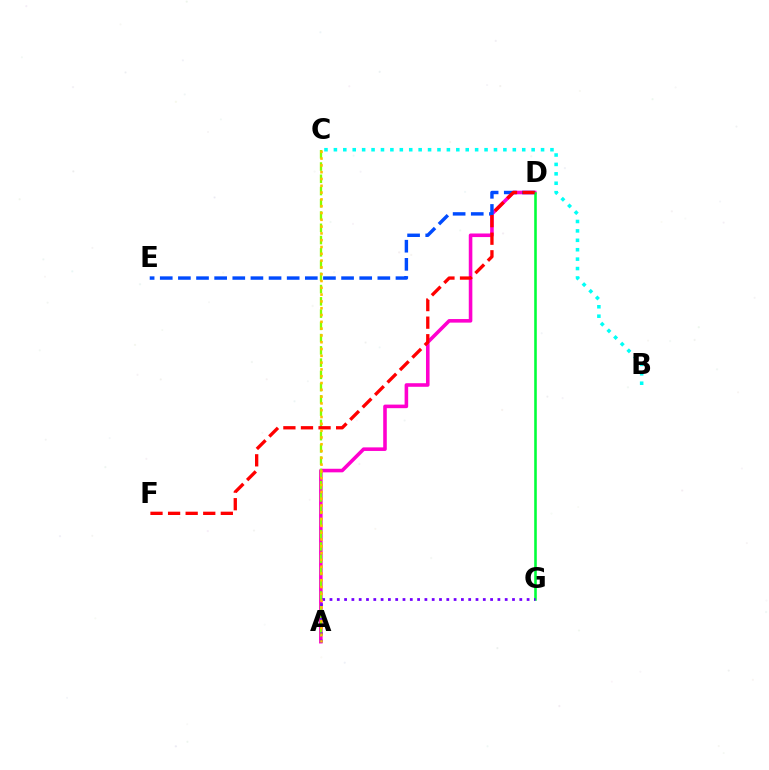{('B', 'C'): [{'color': '#00fff6', 'line_style': 'dotted', 'thickness': 2.56}], ('A', 'D'): [{'color': '#ff00cf', 'line_style': 'solid', 'thickness': 2.57}], ('D', 'E'): [{'color': '#004bff', 'line_style': 'dashed', 'thickness': 2.46}], ('D', 'G'): [{'color': '#00ff39', 'line_style': 'solid', 'thickness': 1.86}], ('A', 'C'): [{'color': '#84ff00', 'line_style': 'dashed', 'thickness': 1.66}, {'color': '#ffbd00', 'line_style': 'dotted', 'thickness': 1.85}], ('A', 'G'): [{'color': '#7200ff', 'line_style': 'dotted', 'thickness': 1.98}], ('D', 'F'): [{'color': '#ff0000', 'line_style': 'dashed', 'thickness': 2.39}]}